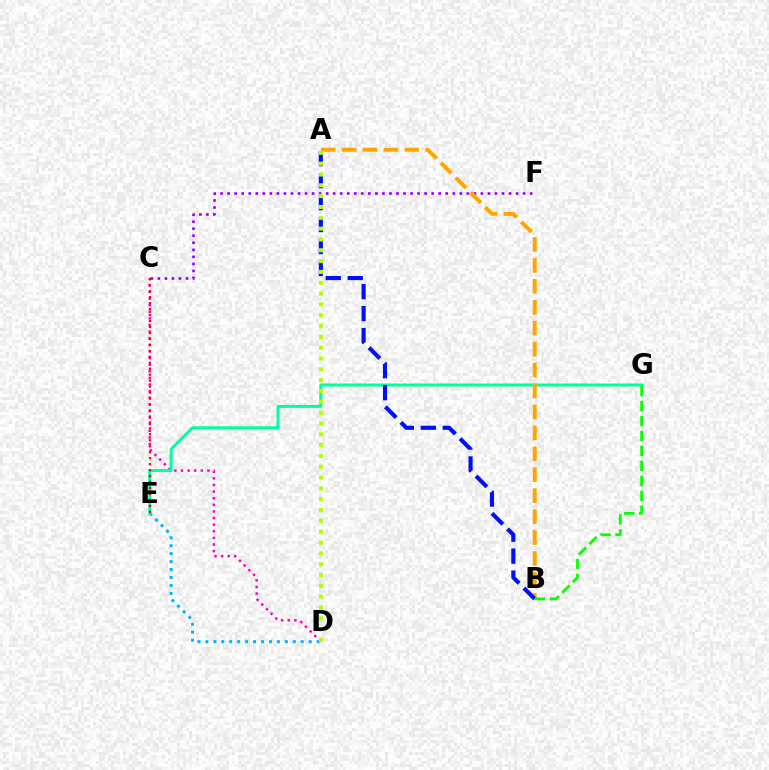{('C', 'D'): [{'color': '#ff00bd', 'line_style': 'dotted', 'thickness': 1.8}], ('D', 'E'): [{'color': '#00b5ff', 'line_style': 'dotted', 'thickness': 2.16}], ('C', 'F'): [{'color': '#9b00ff', 'line_style': 'dotted', 'thickness': 1.91}], ('E', 'G'): [{'color': '#00ff9d', 'line_style': 'solid', 'thickness': 2.15}], ('C', 'E'): [{'color': '#ff0000', 'line_style': 'dotted', 'thickness': 1.62}], ('A', 'B'): [{'color': '#ffa500', 'line_style': 'dashed', 'thickness': 2.84}, {'color': '#0010ff', 'line_style': 'dashed', 'thickness': 2.98}], ('B', 'G'): [{'color': '#08ff00', 'line_style': 'dashed', 'thickness': 2.03}], ('A', 'D'): [{'color': '#b3ff00', 'line_style': 'dotted', 'thickness': 2.94}]}